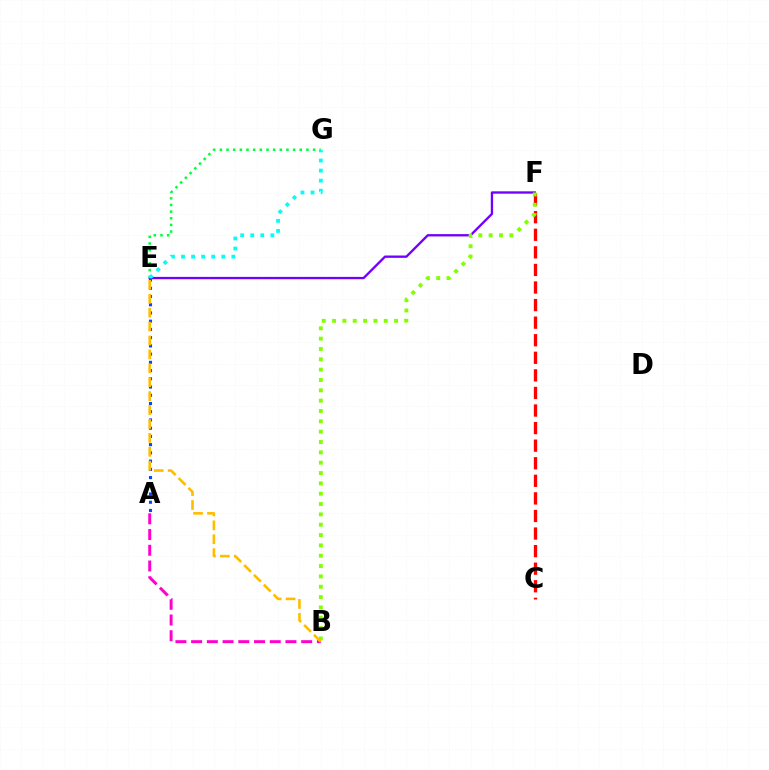{('C', 'F'): [{'color': '#ff0000', 'line_style': 'dashed', 'thickness': 2.39}], ('E', 'F'): [{'color': '#7200ff', 'line_style': 'solid', 'thickness': 1.68}], ('A', 'B'): [{'color': '#ff00cf', 'line_style': 'dashed', 'thickness': 2.14}], ('B', 'F'): [{'color': '#84ff00', 'line_style': 'dotted', 'thickness': 2.81}], ('E', 'G'): [{'color': '#00ff39', 'line_style': 'dotted', 'thickness': 1.81}, {'color': '#00fff6', 'line_style': 'dotted', 'thickness': 2.73}], ('A', 'E'): [{'color': '#004bff', 'line_style': 'dotted', 'thickness': 2.24}], ('B', 'E'): [{'color': '#ffbd00', 'line_style': 'dashed', 'thickness': 1.89}]}